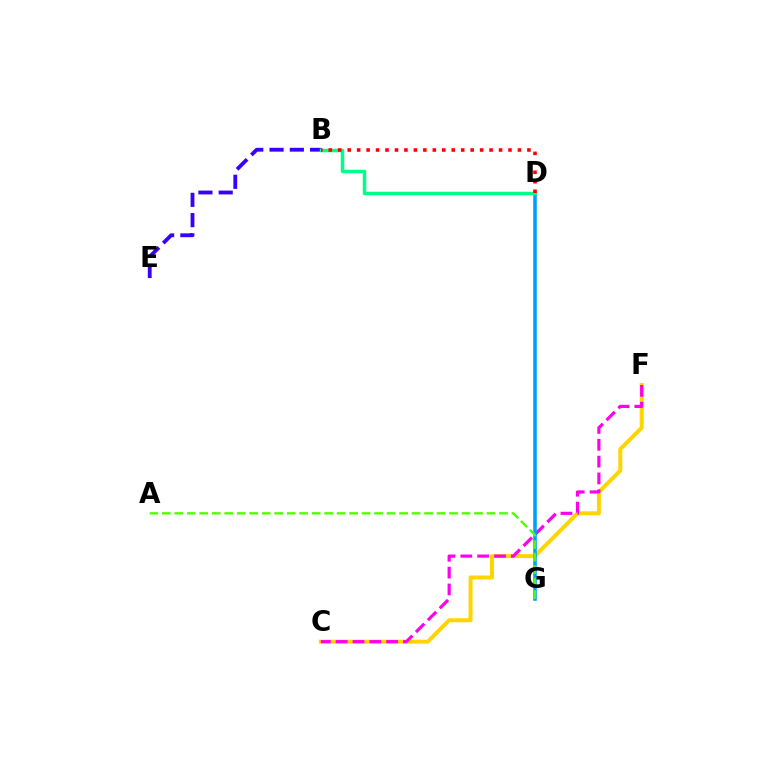{('C', 'F'): [{'color': '#ffd500', 'line_style': 'solid', 'thickness': 2.87}, {'color': '#ff00ed', 'line_style': 'dashed', 'thickness': 2.29}], ('B', 'E'): [{'color': '#3700ff', 'line_style': 'dashed', 'thickness': 2.75}], ('D', 'G'): [{'color': '#009eff', 'line_style': 'solid', 'thickness': 2.57}], ('B', 'D'): [{'color': '#00ff86', 'line_style': 'solid', 'thickness': 2.52}, {'color': '#ff0000', 'line_style': 'dotted', 'thickness': 2.57}], ('A', 'G'): [{'color': '#4fff00', 'line_style': 'dashed', 'thickness': 1.7}]}